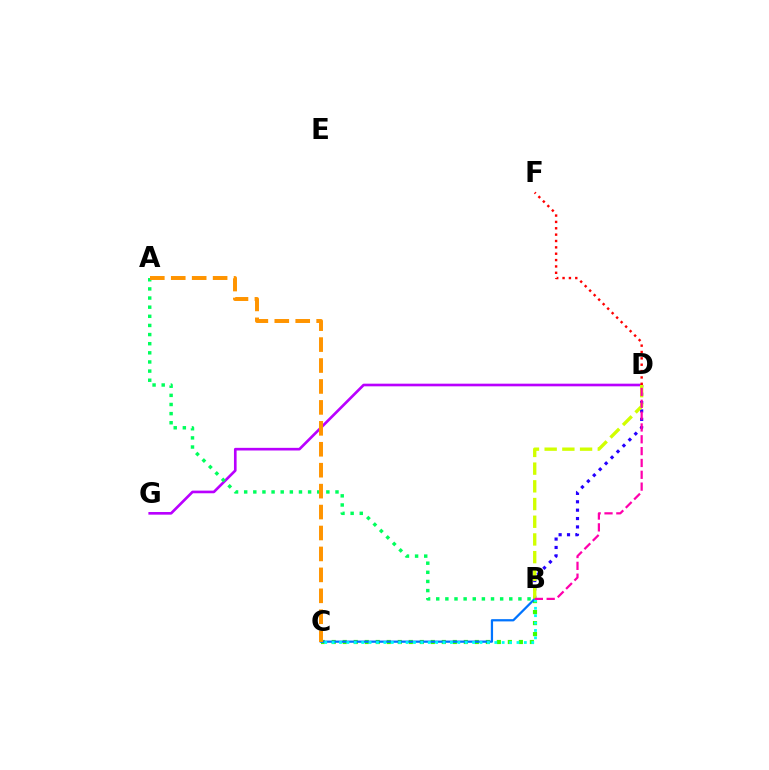{('B', 'C'): [{'color': '#3dff00', 'line_style': 'dotted', 'thickness': 2.99}, {'color': '#0074ff', 'line_style': 'solid', 'thickness': 1.62}, {'color': '#00fff6', 'line_style': 'dotted', 'thickness': 2.01}], ('D', 'G'): [{'color': '#b900ff', 'line_style': 'solid', 'thickness': 1.91}], ('B', 'D'): [{'color': '#2500ff', 'line_style': 'dotted', 'thickness': 2.28}, {'color': '#d1ff00', 'line_style': 'dashed', 'thickness': 2.41}, {'color': '#ff00ac', 'line_style': 'dashed', 'thickness': 1.61}], ('A', 'B'): [{'color': '#00ff5c', 'line_style': 'dotted', 'thickness': 2.48}], ('A', 'C'): [{'color': '#ff9400', 'line_style': 'dashed', 'thickness': 2.84}], ('D', 'F'): [{'color': '#ff0000', 'line_style': 'dotted', 'thickness': 1.73}]}